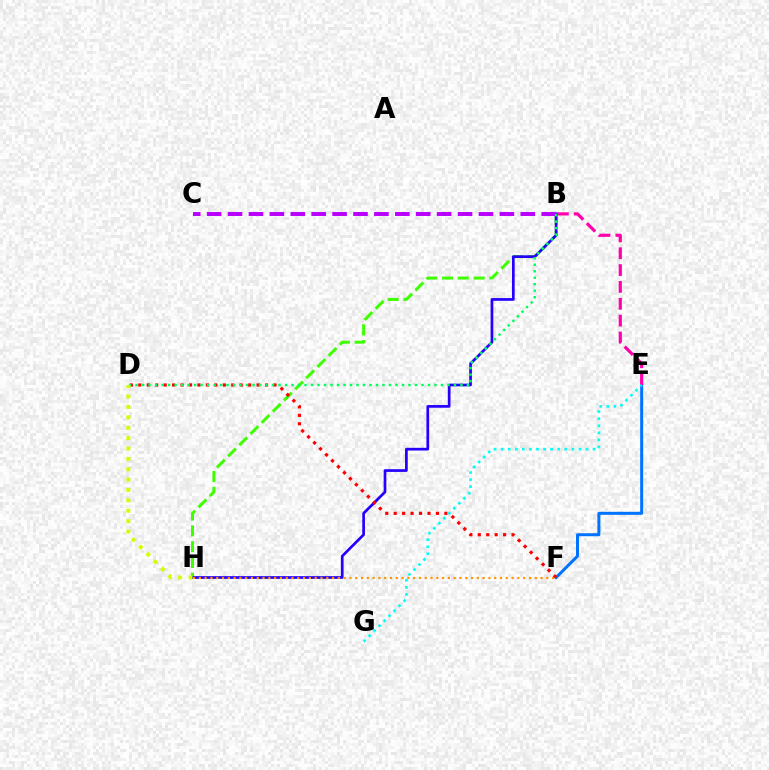{('E', 'F'): [{'color': '#0074ff', 'line_style': 'solid', 'thickness': 2.16}], ('B', 'H'): [{'color': '#3dff00', 'line_style': 'dashed', 'thickness': 2.15}, {'color': '#2500ff', 'line_style': 'solid', 'thickness': 1.95}], ('D', 'F'): [{'color': '#ff0000', 'line_style': 'dotted', 'thickness': 2.3}], ('B', 'C'): [{'color': '#b900ff', 'line_style': 'dashed', 'thickness': 2.84}], ('B', 'D'): [{'color': '#00ff5c', 'line_style': 'dotted', 'thickness': 1.77}], ('B', 'E'): [{'color': '#ff00ac', 'line_style': 'dashed', 'thickness': 2.29}], ('F', 'H'): [{'color': '#ff9400', 'line_style': 'dotted', 'thickness': 1.57}], ('E', 'G'): [{'color': '#00fff6', 'line_style': 'dotted', 'thickness': 1.92}], ('D', 'H'): [{'color': '#d1ff00', 'line_style': 'dotted', 'thickness': 2.82}]}